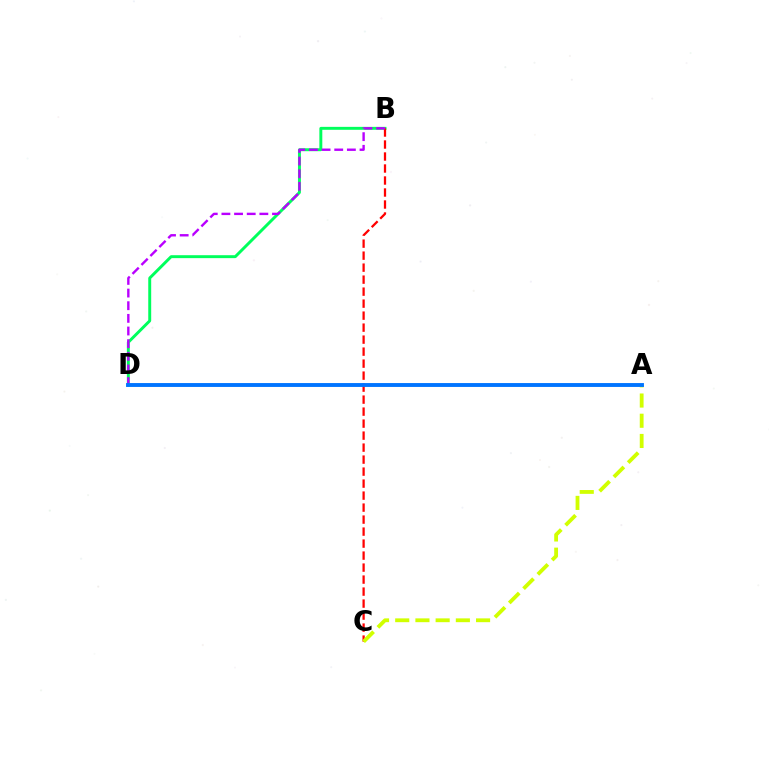{('B', 'D'): [{'color': '#00ff5c', 'line_style': 'solid', 'thickness': 2.11}, {'color': '#b900ff', 'line_style': 'dashed', 'thickness': 1.72}], ('B', 'C'): [{'color': '#ff0000', 'line_style': 'dashed', 'thickness': 1.63}], ('A', 'C'): [{'color': '#d1ff00', 'line_style': 'dashed', 'thickness': 2.75}], ('A', 'D'): [{'color': '#0074ff', 'line_style': 'solid', 'thickness': 2.8}]}